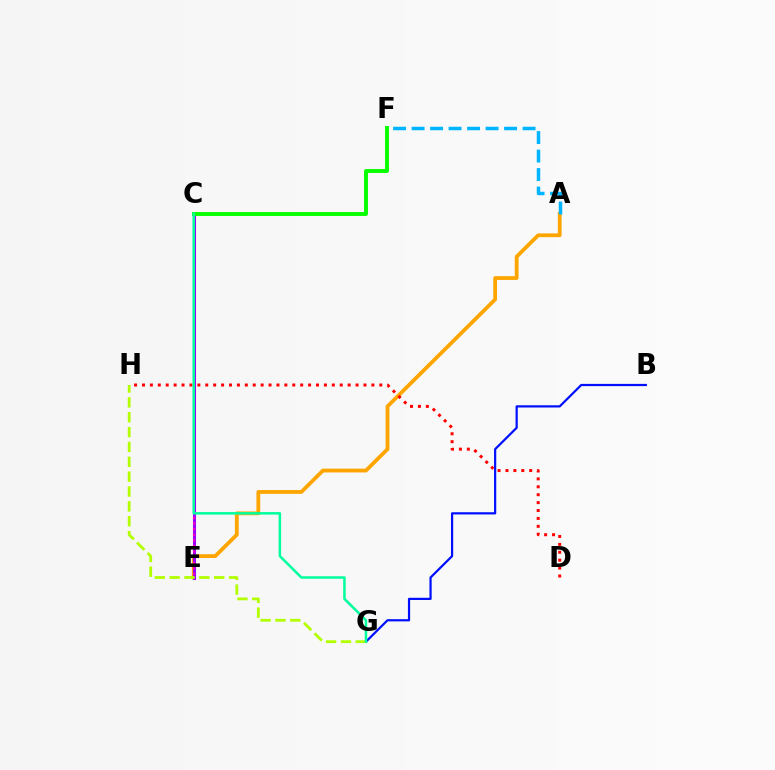{('A', 'E'): [{'color': '#ffa500', 'line_style': 'solid', 'thickness': 2.73}], ('C', 'E'): [{'color': '#9b00ff', 'line_style': 'solid', 'thickness': 2.19}, {'color': '#ff00bd', 'line_style': 'dotted', 'thickness': 1.52}], ('C', 'F'): [{'color': '#08ff00', 'line_style': 'solid', 'thickness': 2.82}], ('B', 'G'): [{'color': '#0010ff', 'line_style': 'solid', 'thickness': 1.6}], ('G', 'H'): [{'color': '#b3ff00', 'line_style': 'dashed', 'thickness': 2.02}], ('D', 'H'): [{'color': '#ff0000', 'line_style': 'dotted', 'thickness': 2.15}], ('C', 'G'): [{'color': '#00ff9d', 'line_style': 'solid', 'thickness': 1.81}], ('A', 'F'): [{'color': '#00b5ff', 'line_style': 'dashed', 'thickness': 2.51}]}